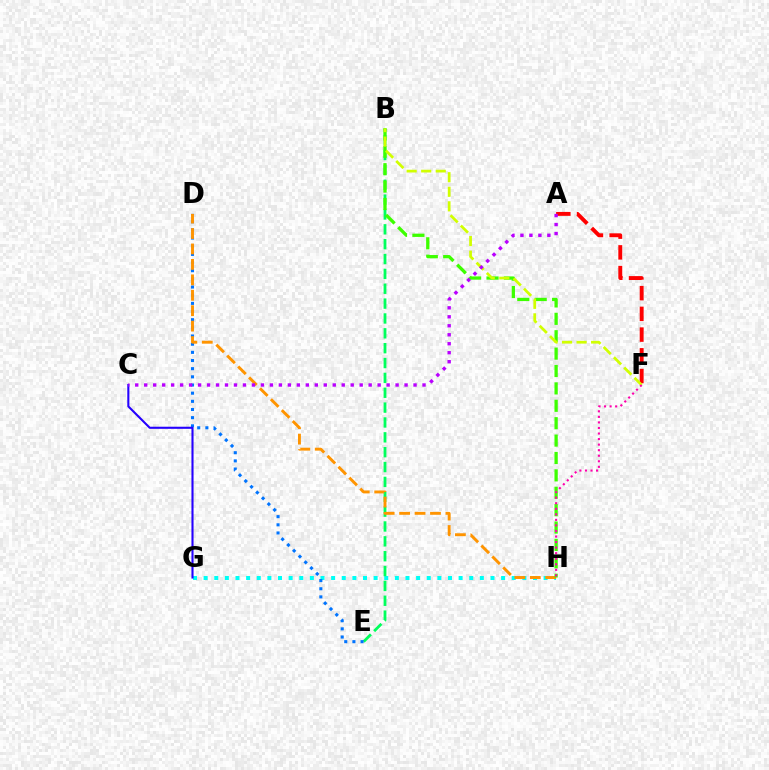{('G', 'H'): [{'color': '#00fff6', 'line_style': 'dotted', 'thickness': 2.89}], ('B', 'E'): [{'color': '#00ff5c', 'line_style': 'dashed', 'thickness': 2.02}], ('D', 'E'): [{'color': '#0074ff', 'line_style': 'dotted', 'thickness': 2.22}], ('D', 'H'): [{'color': '#ff9400', 'line_style': 'dashed', 'thickness': 2.1}], ('A', 'F'): [{'color': '#ff0000', 'line_style': 'dashed', 'thickness': 2.82}], ('C', 'G'): [{'color': '#2500ff', 'line_style': 'solid', 'thickness': 1.51}], ('B', 'H'): [{'color': '#3dff00', 'line_style': 'dashed', 'thickness': 2.36}], ('B', 'F'): [{'color': '#d1ff00', 'line_style': 'dashed', 'thickness': 1.98}], ('A', 'C'): [{'color': '#b900ff', 'line_style': 'dotted', 'thickness': 2.44}], ('F', 'H'): [{'color': '#ff00ac', 'line_style': 'dotted', 'thickness': 1.51}]}